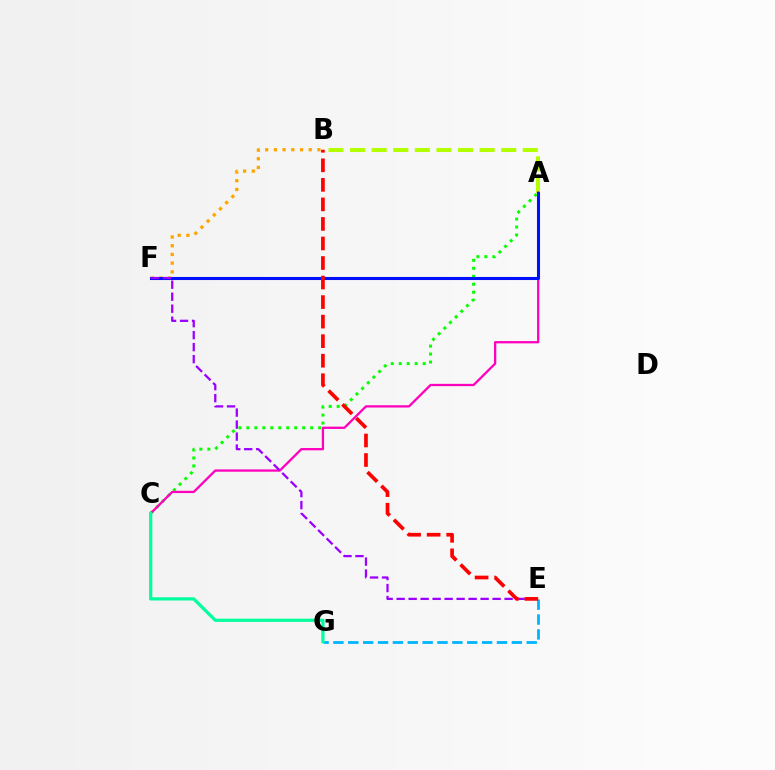{('A', 'B'): [{'color': '#b3ff00', 'line_style': 'dashed', 'thickness': 2.93}], ('A', 'C'): [{'color': '#08ff00', 'line_style': 'dotted', 'thickness': 2.17}, {'color': '#ff00bd', 'line_style': 'solid', 'thickness': 1.65}], ('B', 'F'): [{'color': '#ffa500', 'line_style': 'dotted', 'thickness': 2.36}], ('A', 'F'): [{'color': '#0010ff', 'line_style': 'solid', 'thickness': 2.21}], ('E', 'F'): [{'color': '#9b00ff', 'line_style': 'dashed', 'thickness': 1.63}], ('E', 'G'): [{'color': '#00b5ff', 'line_style': 'dashed', 'thickness': 2.02}], ('C', 'G'): [{'color': '#00ff9d', 'line_style': 'solid', 'thickness': 2.31}], ('B', 'E'): [{'color': '#ff0000', 'line_style': 'dashed', 'thickness': 2.65}]}